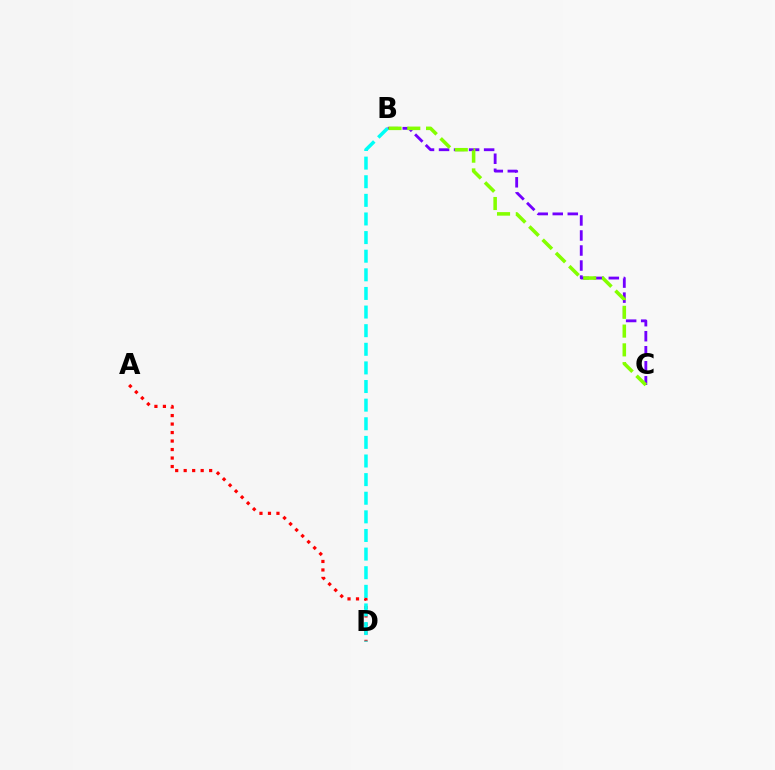{('A', 'D'): [{'color': '#ff0000', 'line_style': 'dotted', 'thickness': 2.31}], ('B', 'C'): [{'color': '#7200ff', 'line_style': 'dashed', 'thickness': 2.04}, {'color': '#84ff00', 'line_style': 'dashed', 'thickness': 2.55}], ('B', 'D'): [{'color': '#00fff6', 'line_style': 'dashed', 'thickness': 2.53}]}